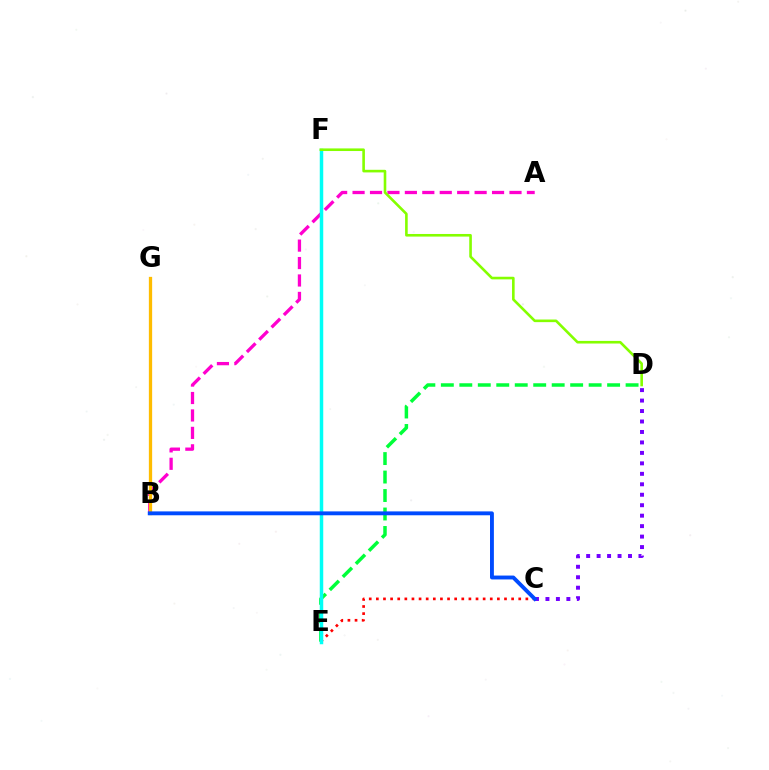{('C', 'D'): [{'color': '#7200ff', 'line_style': 'dotted', 'thickness': 2.84}], ('C', 'E'): [{'color': '#ff0000', 'line_style': 'dotted', 'thickness': 1.93}], ('D', 'E'): [{'color': '#00ff39', 'line_style': 'dashed', 'thickness': 2.51}], ('A', 'B'): [{'color': '#ff00cf', 'line_style': 'dashed', 'thickness': 2.37}], ('E', 'F'): [{'color': '#00fff6', 'line_style': 'solid', 'thickness': 2.51}], ('B', 'G'): [{'color': '#ffbd00', 'line_style': 'solid', 'thickness': 2.36}], ('D', 'F'): [{'color': '#84ff00', 'line_style': 'solid', 'thickness': 1.88}], ('B', 'C'): [{'color': '#004bff', 'line_style': 'solid', 'thickness': 2.79}]}